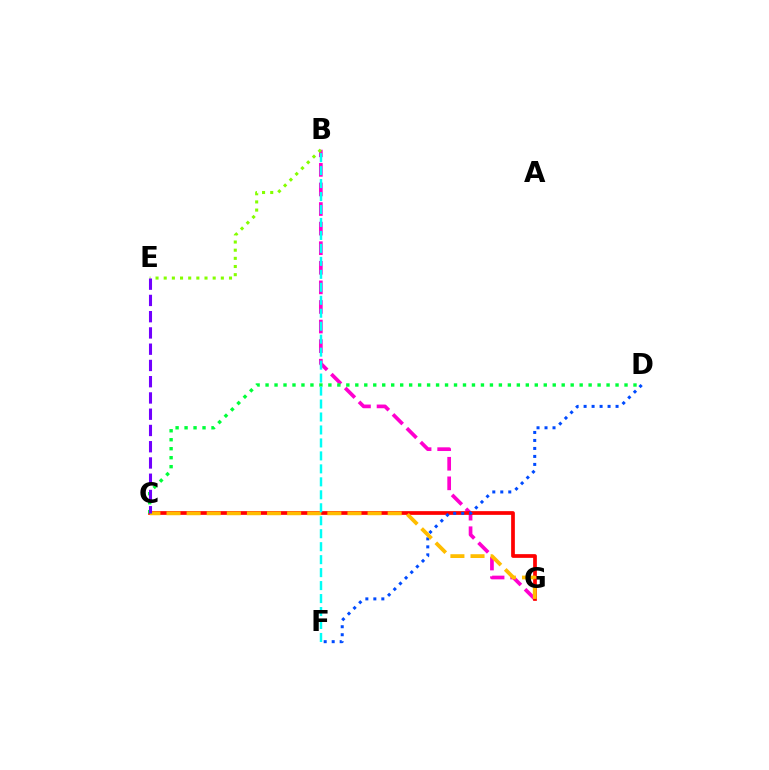{('B', 'G'): [{'color': '#ff00cf', 'line_style': 'dashed', 'thickness': 2.66}], ('B', 'E'): [{'color': '#84ff00', 'line_style': 'dotted', 'thickness': 2.22}], ('C', 'G'): [{'color': '#ff0000', 'line_style': 'solid', 'thickness': 2.68}, {'color': '#ffbd00', 'line_style': 'dashed', 'thickness': 2.73}], ('D', 'F'): [{'color': '#004bff', 'line_style': 'dotted', 'thickness': 2.17}], ('C', 'D'): [{'color': '#00ff39', 'line_style': 'dotted', 'thickness': 2.44}], ('C', 'E'): [{'color': '#7200ff', 'line_style': 'dashed', 'thickness': 2.21}], ('B', 'F'): [{'color': '#00fff6', 'line_style': 'dashed', 'thickness': 1.76}]}